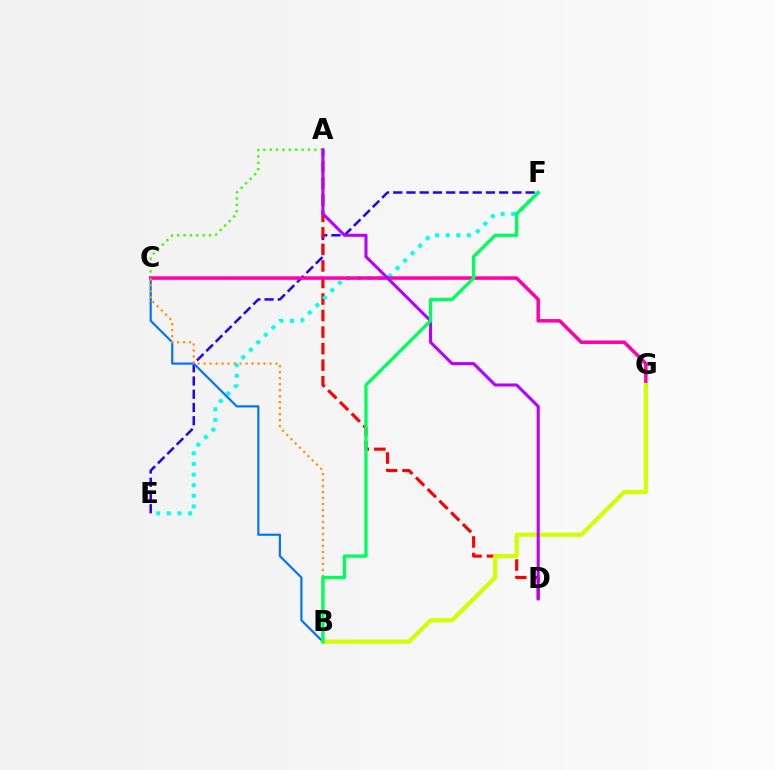{('E', 'F'): [{'color': '#2500ff', 'line_style': 'dashed', 'thickness': 1.8}, {'color': '#00fff6', 'line_style': 'dotted', 'thickness': 2.88}], ('A', 'D'): [{'color': '#ff0000', 'line_style': 'dashed', 'thickness': 2.25}, {'color': '#b900ff', 'line_style': 'solid', 'thickness': 2.2}], ('A', 'C'): [{'color': '#3dff00', 'line_style': 'dotted', 'thickness': 1.73}], ('B', 'C'): [{'color': '#0074ff', 'line_style': 'solid', 'thickness': 1.57}, {'color': '#ff9400', 'line_style': 'dotted', 'thickness': 1.63}], ('C', 'G'): [{'color': '#ff00ac', 'line_style': 'solid', 'thickness': 2.53}], ('B', 'G'): [{'color': '#d1ff00', 'line_style': 'solid', 'thickness': 2.99}], ('B', 'F'): [{'color': '#00ff5c', 'line_style': 'solid', 'thickness': 2.39}]}